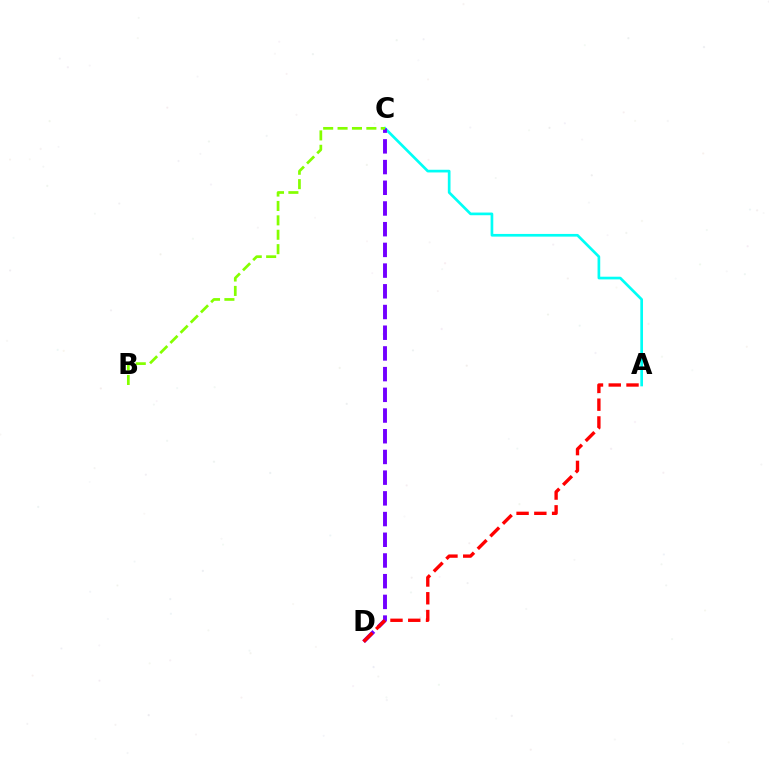{('A', 'C'): [{'color': '#00fff6', 'line_style': 'solid', 'thickness': 1.93}], ('C', 'D'): [{'color': '#7200ff', 'line_style': 'dashed', 'thickness': 2.81}], ('A', 'D'): [{'color': '#ff0000', 'line_style': 'dashed', 'thickness': 2.41}], ('B', 'C'): [{'color': '#84ff00', 'line_style': 'dashed', 'thickness': 1.96}]}